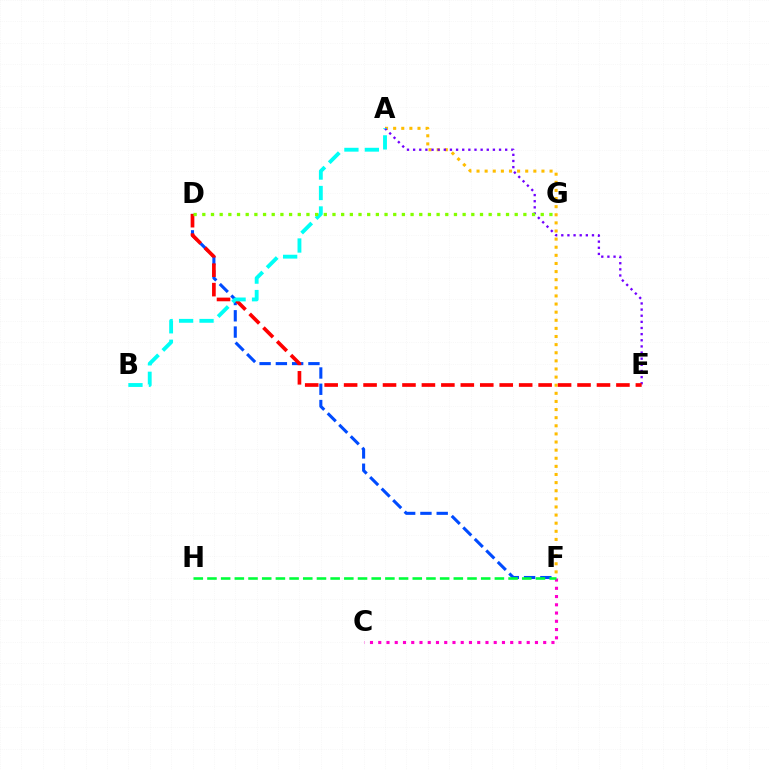{('D', 'F'): [{'color': '#004bff', 'line_style': 'dashed', 'thickness': 2.21}], ('A', 'F'): [{'color': '#ffbd00', 'line_style': 'dotted', 'thickness': 2.21}], ('A', 'E'): [{'color': '#7200ff', 'line_style': 'dotted', 'thickness': 1.67}], ('C', 'F'): [{'color': '#ff00cf', 'line_style': 'dotted', 'thickness': 2.24}], ('F', 'H'): [{'color': '#00ff39', 'line_style': 'dashed', 'thickness': 1.86}], ('D', 'E'): [{'color': '#ff0000', 'line_style': 'dashed', 'thickness': 2.64}], ('A', 'B'): [{'color': '#00fff6', 'line_style': 'dashed', 'thickness': 2.78}], ('D', 'G'): [{'color': '#84ff00', 'line_style': 'dotted', 'thickness': 2.36}]}